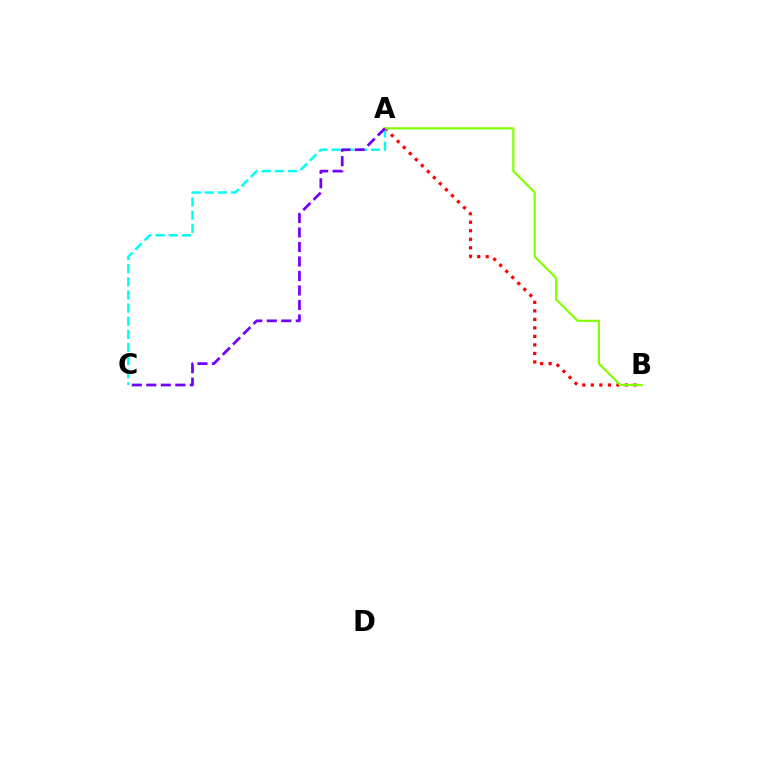{('A', 'B'): [{'color': '#ff0000', 'line_style': 'dotted', 'thickness': 2.31}, {'color': '#84ff00', 'line_style': 'solid', 'thickness': 1.58}], ('A', 'C'): [{'color': '#00fff6', 'line_style': 'dashed', 'thickness': 1.79}, {'color': '#7200ff', 'line_style': 'dashed', 'thickness': 1.97}]}